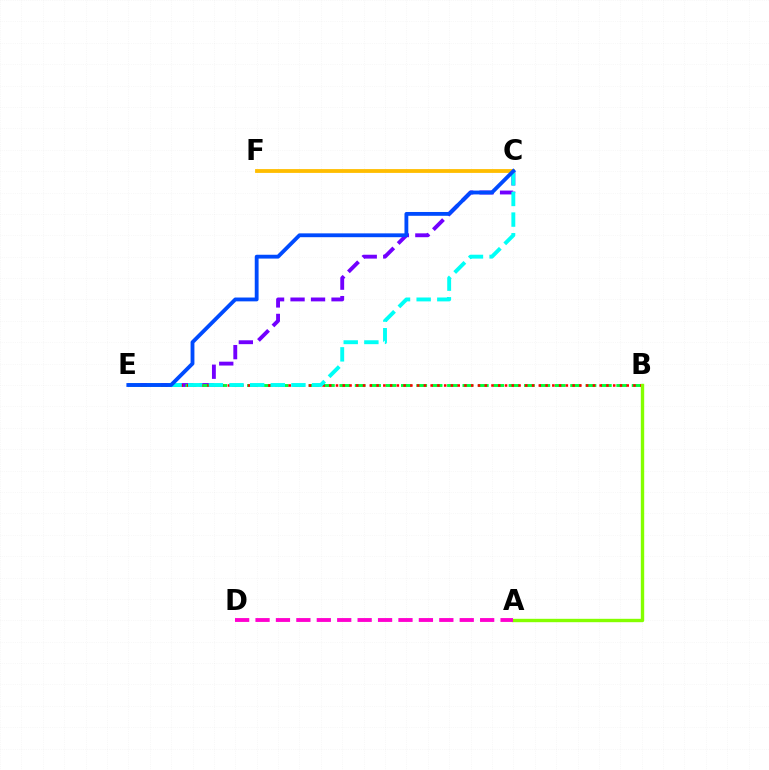{('C', 'E'): [{'color': '#7200ff', 'line_style': 'dashed', 'thickness': 2.78}, {'color': '#00fff6', 'line_style': 'dashed', 'thickness': 2.8}, {'color': '#004bff', 'line_style': 'solid', 'thickness': 2.76}], ('B', 'E'): [{'color': '#00ff39', 'line_style': 'dashed', 'thickness': 2.09}, {'color': '#ff0000', 'line_style': 'dotted', 'thickness': 1.84}], ('A', 'B'): [{'color': '#84ff00', 'line_style': 'solid', 'thickness': 2.43}], ('A', 'D'): [{'color': '#ff00cf', 'line_style': 'dashed', 'thickness': 2.77}], ('C', 'F'): [{'color': '#ffbd00', 'line_style': 'solid', 'thickness': 2.74}]}